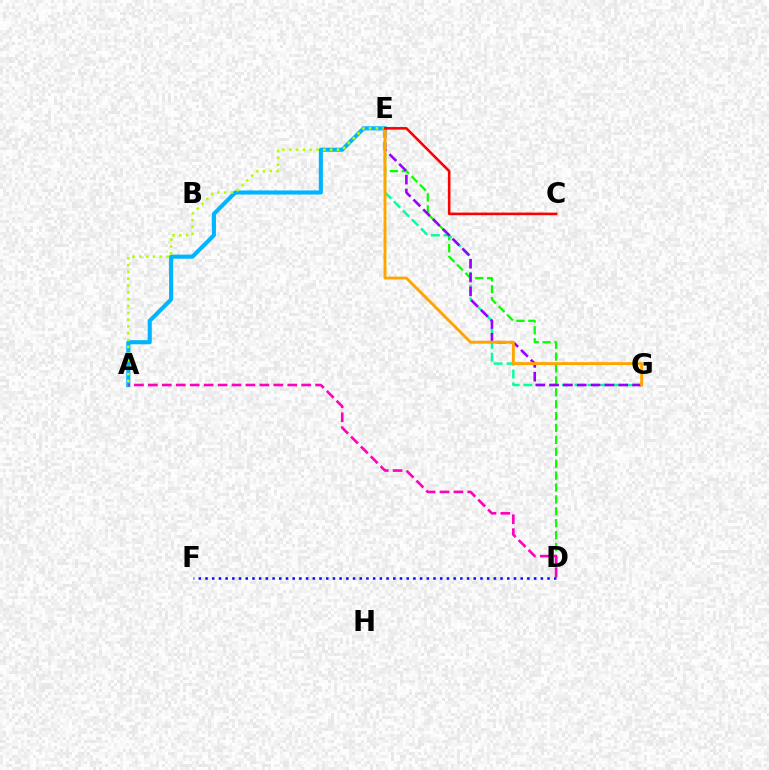{('D', 'E'): [{'color': '#08ff00', 'line_style': 'dashed', 'thickness': 1.62}], ('D', 'F'): [{'color': '#0010ff', 'line_style': 'dotted', 'thickness': 1.82}], ('E', 'G'): [{'color': '#00ff9d', 'line_style': 'dashed', 'thickness': 1.74}, {'color': '#9b00ff', 'line_style': 'dashed', 'thickness': 1.88}, {'color': '#ffa500', 'line_style': 'solid', 'thickness': 2.09}], ('A', 'E'): [{'color': '#00b5ff', 'line_style': 'solid', 'thickness': 2.95}, {'color': '#b3ff00', 'line_style': 'dotted', 'thickness': 1.85}], ('A', 'D'): [{'color': '#ff00bd', 'line_style': 'dashed', 'thickness': 1.89}], ('C', 'E'): [{'color': '#ff0000', 'line_style': 'solid', 'thickness': 1.87}]}